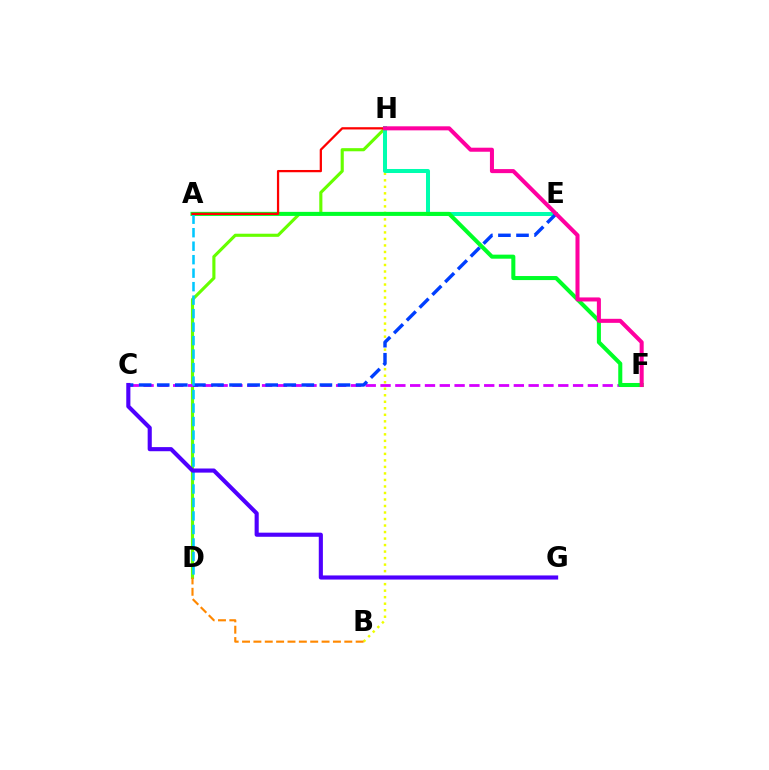{('D', 'H'): [{'color': '#66ff00', 'line_style': 'solid', 'thickness': 2.25}], ('B', 'H'): [{'color': '#eeff00', 'line_style': 'dotted', 'thickness': 1.77}], ('C', 'F'): [{'color': '#d600ff', 'line_style': 'dashed', 'thickness': 2.01}], ('E', 'H'): [{'color': '#00ffaf', 'line_style': 'solid', 'thickness': 2.89}], ('A', 'F'): [{'color': '#00ff27', 'line_style': 'solid', 'thickness': 2.91}], ('C', 'E'): [{'color': '#003fff', 'line_style': 'dashed', 'thickness': 2.46}], ('A', 'D'): [{'color': '#00c7ff', 'line_style': 'dashed', 'thickness': 1.83}], ('A', 'H'): [{'color': '#ff0000', 'line_style': 'solid', 'thickness': 1.63}], ('B', 'D'): [{'color': '#ff8800', 'line_style': 'dashed', 'thickness': 1.54}], ('F', 'H'): [{'color': '#ff00a0', 'line_style': 'solid', 'thickness': 2.91}], ('C', 'G'): [{'color': '#4f00ff', 'line_style': 'solid', 'thickness': 2.96}]}